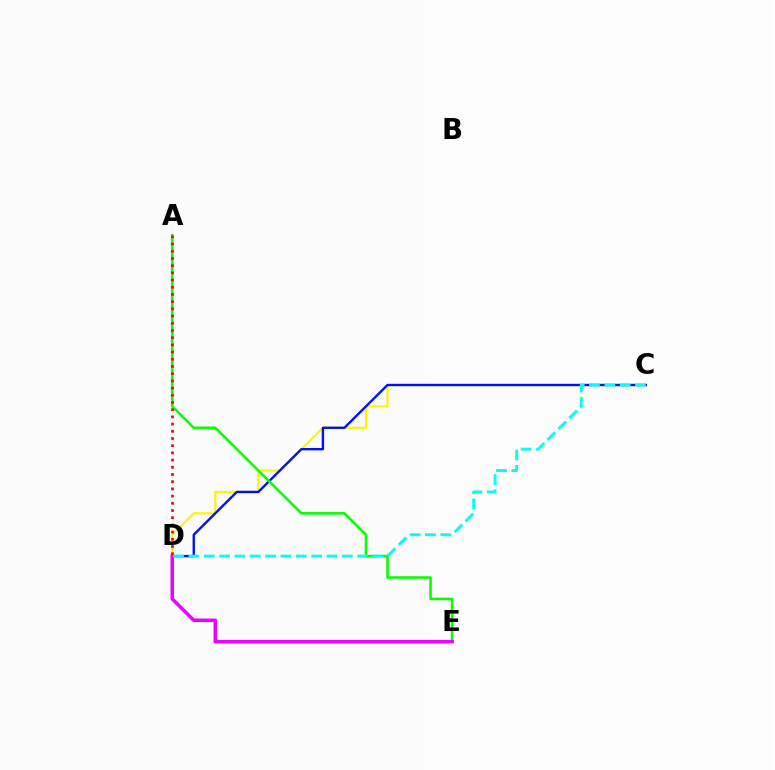{('C', 'D'): [{'color': '#fcf500', 'line_style': 'solid', 'thickness': 1.54}, {'color': '#0010ff', 'line_style': 'solid', 'thickness': 1.71}, {'color': '#00fff6', 'line_style': 'dashed', 'thickness': 2.08}], ('A', 'E'): [{'color': '#08ff00', 'line_style': 'solid', 'thickness': 1.86}], ('D', 'E'): [{'color': '#ee00ff', 'line_style': 'solid', 'thickness': 2.54}], ('A', 'D'): [{'color': '#ff0000', 'line_style': 'dotted', 'thickness': 1.96}]}